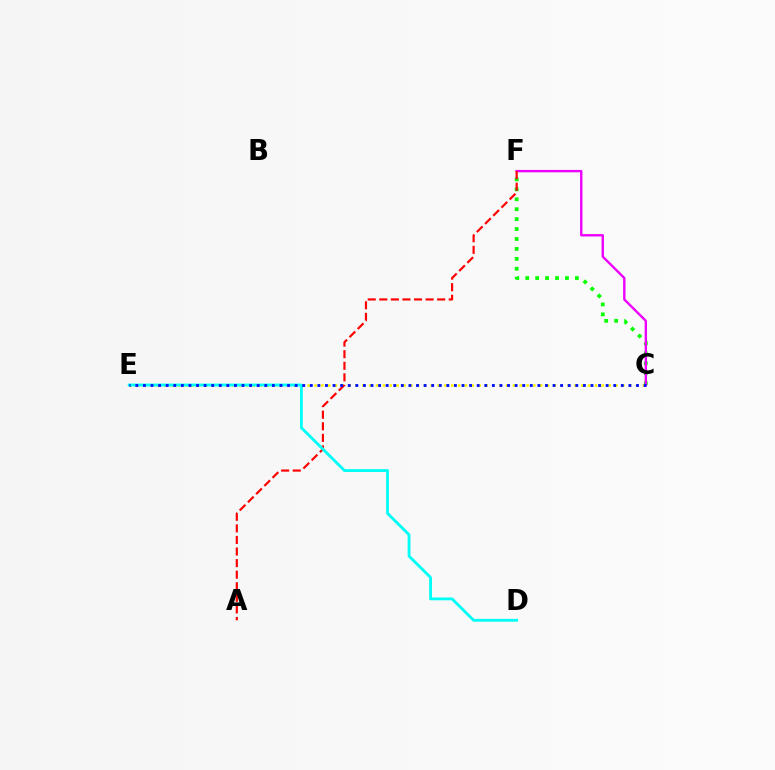{('C', 'F'): [{'color': '#08ff00', 'line_style': 'dotted', 'thickness': 2.7}, {'color': '#ee00ff', 'line_style': 'solid', 'thickness': 1.71}], ('C', 'E'): [{'color': '#fcf500', 'line_style': 'dotted', 'thickness': 1.86}, {'color': '#0010ff', 'line_style': 'dotted', 'thickness': 2.06}], ('A', 'F'): [{'color': '#ff0000', 'line_style': 'dashed', 'thickness': 1.57}], ('D', 'E'): [{'color': '#00fff6', 'line_style': 'solid', 'thickness': 2.04}]}